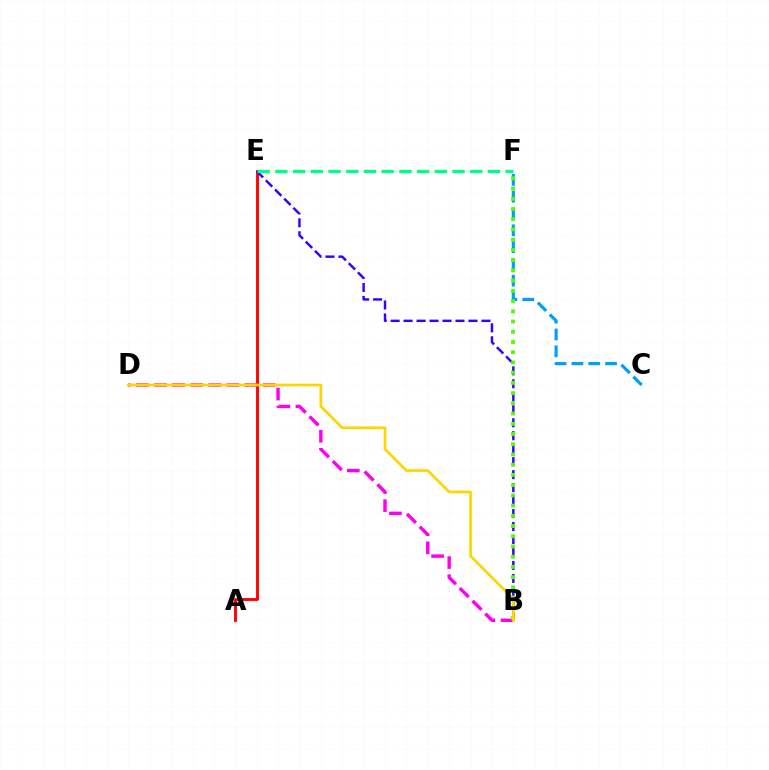{('A', 'E'): [{'color': '#ff0000', 'line_style': 'solid', 'thickness': 2.07}], ('B', 'E'): [{'color': '#3700ff', 'line_style': 'dashed', 'thickness': 1.76}], ('E', 'F'): [{'color': '#00ff86', 'line_style': 'dashed', 'thickness': 2.41}], ('C', 'F'): [{'color': '#009eff', 'line_style': 'dashed', 'thickness': 2.28}], ('B', 'D'): [{'color': '#ff00ed', 'line_style': 'dashed', 'thickness': 2.46}, {'color': '#ffd500', 'line_style': 'solid', 'thickness': 1.93}], ('B', 'F'): [{'color': '#4fff00', 'line_style': 'dotted', 'thickness': 2.78}]}